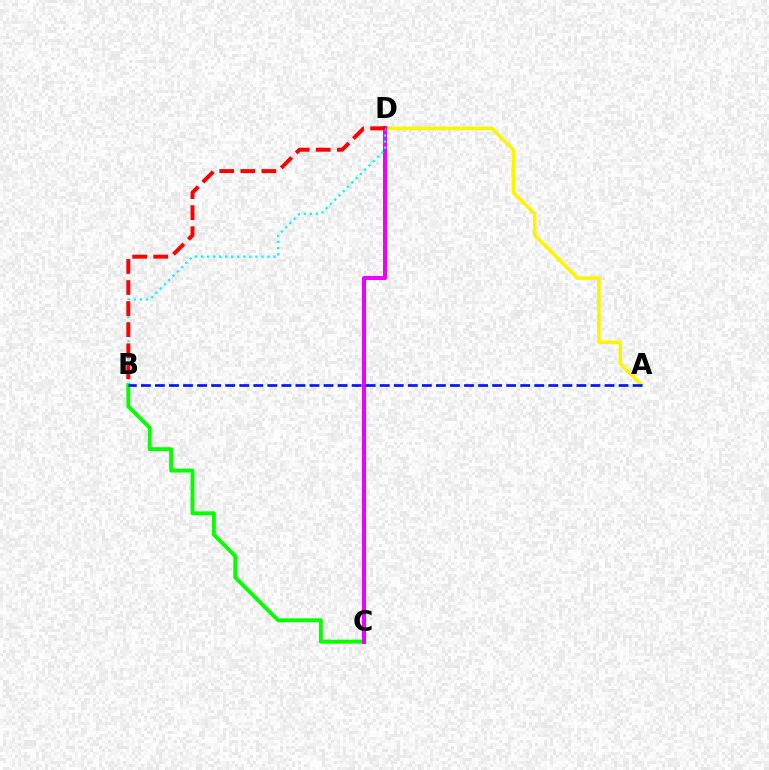{('B', 'C'): [{'color': '#08ff00', 'line_style': 'solid', 'thickness': 2.82}], ('A', 'D'): [{'color': '#fcf500', 'line_style': 'solid', 'thickness': 2.57}], ('C', 'D'): [{'color': '#ee00ff', 'line_style': 'solid', 'thickness': 2.87}], ('B', 'D'): [{'color': '#00fff6', 'line_style': 'dotted', 'thickness': 1.64}, {'color': '#ff0000', 'line_style': 'dashed', 'thickness': 2.86}], ('A', 'B'): [{'color': '#0010ff', 'line_style': 'dashed', 'thickness': 1.91}]}